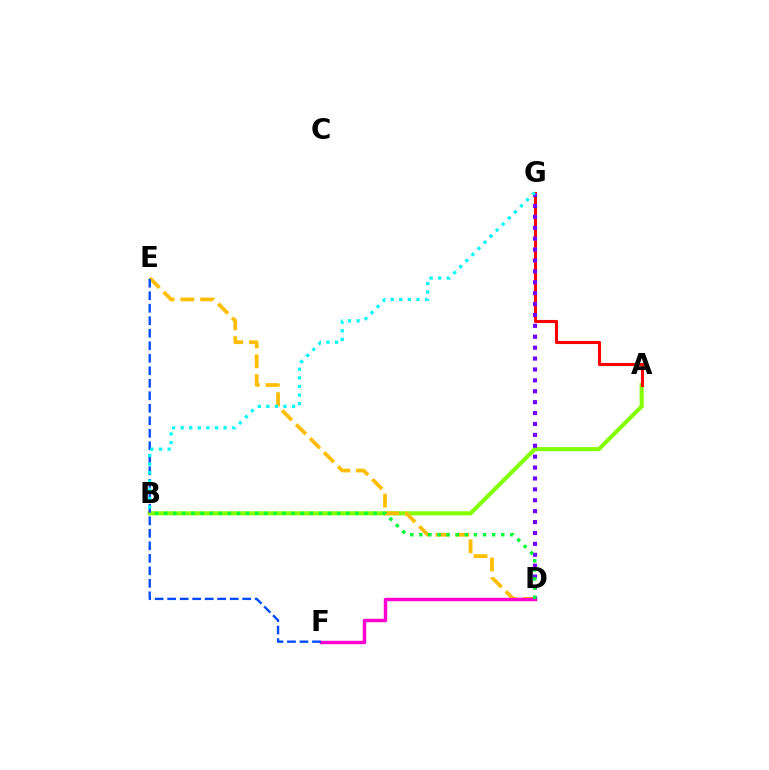{('A', 'B'): [{'color': '#84ff00', 'line_style': 'solid', 'thickness': 2.94}], ('A', 'G'): [{'color': '#ff0000', 'line_style': 'solid', 'thickness': 2.22}], ('D', 'E'): [{'color': '#ffbd00', 'line_style': 'dashed', 'thickness': 2.69}], ('D', 'F'): [{'color': '#ff00cf', 'line_style': 'solid', 'thickness': 2.48}], ('E', 'F'): [{'color': '#004bff', 'line_style': 'dashed', 'thickness': 1.7}], ('D', 'G'): [{'color': '#7200ff', 'line_style': 'dotted', 'thickness': 2.96}], ('B', 'G'): [{'color': '#00fff6', 'line_style': 'dotted', 'thickness': 2.34}], ('B', 'D'): [{'color': '#00ff39', 'line_style': 'dotted', 'thickness': 2.47}]}